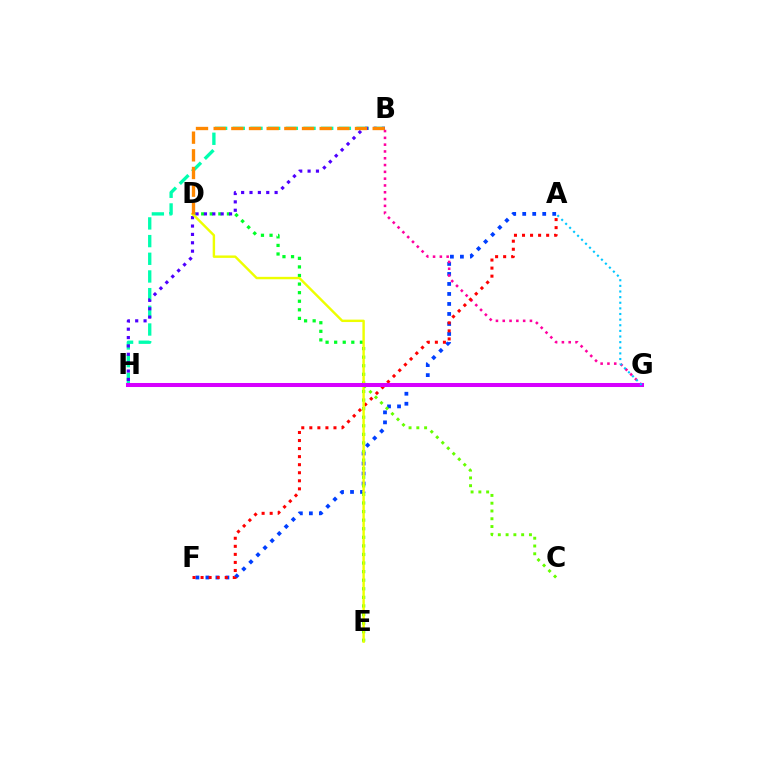{('A', 'F'): [{'color': '#003fff', 'line_style': 'dotted', 'thickness': 2.72}, {'color': '#ff0000', 'line_style': 'dotted', 'thickness': 2.19}], ('B', 'H'): [{'color': '#00ffaf', 'line_style': 'dashed', 'thickness': 2.4}, {'color': '#4f00ff', 'line_style': 'dotted', 'thickness': 2.27}], ('D', 'E'): [{'color': '#00ff27', 'line_style': 'dotted', 'thickness': 2.33}, {'color': '#eeff00', 'line_style': 'solid', 'thickness': 1.75}], ('B', 'G'): [{'color': '#ff00a0', 'line_style': 'dotted', 'thickness': 1.85}], ('B', 'D'): [{'color': '#ff8800', 'line_style': 'dashed', 'thickness': 2.4}], ('C', 'H'): [{'color': '#66ff00', 'line_style': 'dotted', 'thickness': 2.11}], ('G', 'H'): [{'color': '#d600ff', 'line_style': 'solid', 'thickness': 2.9}], ('A', 'G'): [{'color': '#00c7ff', 'line_style': 'dotted', 'thickness': 1.53}]}